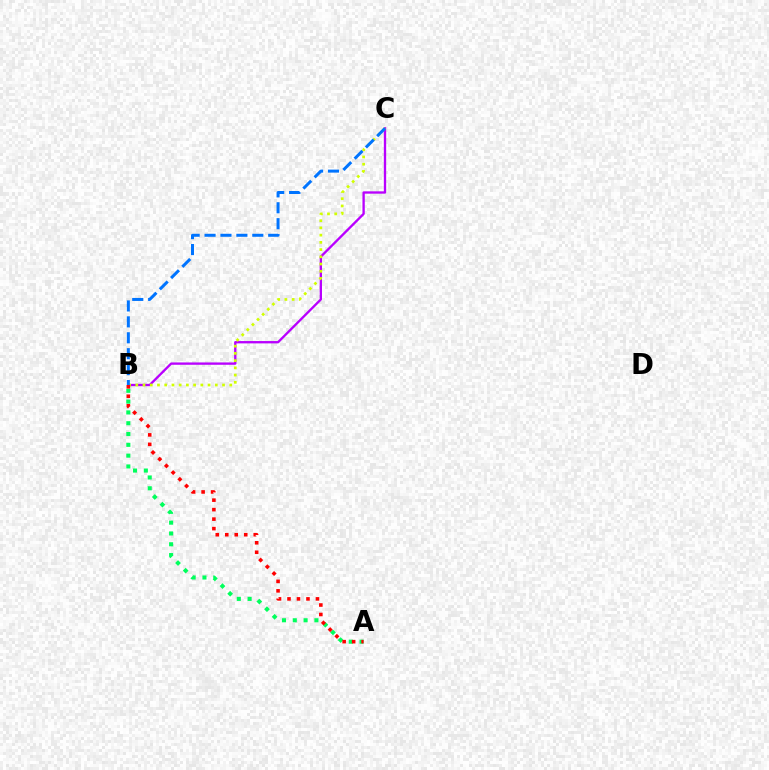{('B', 'C'): [{'color': '#b900ff', 'line_style': 'solid', 'thickness': 1.68}, {'color': '#d1ff00', 'line_style': 'dotted', 'thickness': 1.96}, {'color': '#0074ff', 'line_style': 'dashed', 'thickness': 2.16}], ('A', 'B'): [{'color': '#00ff5c', 'line_style': 'dotted', 'thickness': 2.94}, {'color': '#ff0000', 'line_style': 'dotted', 'thickness': 2.58}]}